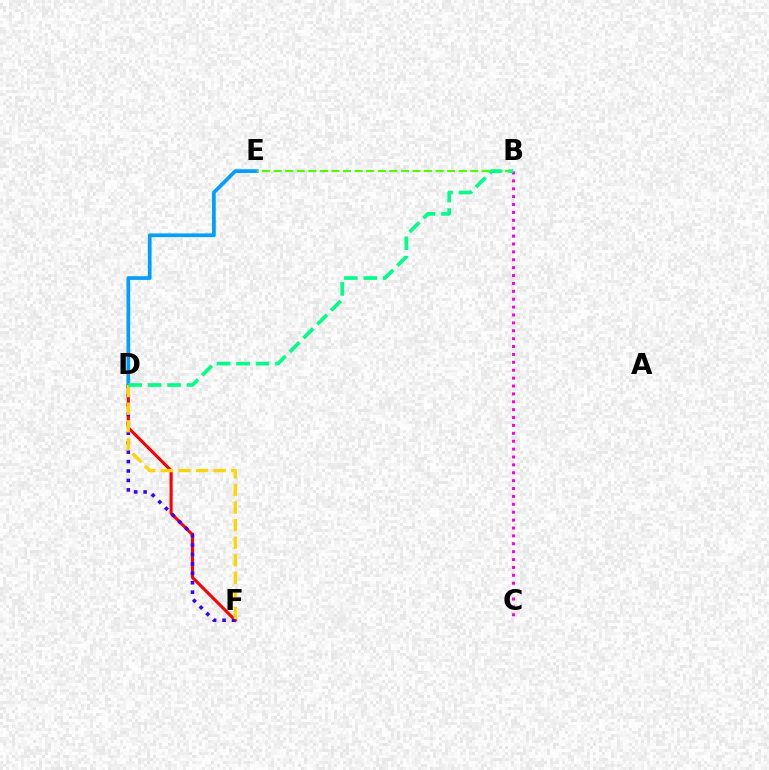{('D', 'F'): [{'color': '#ff0000', 'line_style': 'solid', 'thickness': 2.23}, {'color': '#3700ff', 'line_style': 'dotted', 'thickness': 2.56}, {'color': '#ffd500', 'line_style': 'dashed', 'thickness': 2.39}], ('D', 'E'): [{'color': '#009eff', 'line_style': 'solid', 'thickness': 2.66}], ('B', 'C'): [{'color': '#ff00ed', 'line_style': 'dotted', 'thickness': 2.14}], ('B', 'E'): [{'color': '#4fff00', 'line_style': 'dashed', 'thickness': 1.57}], ('B', 'D'): [{'color': '#00ff86', 'line_style': 'dashed', 'thickness': 2.64}]}